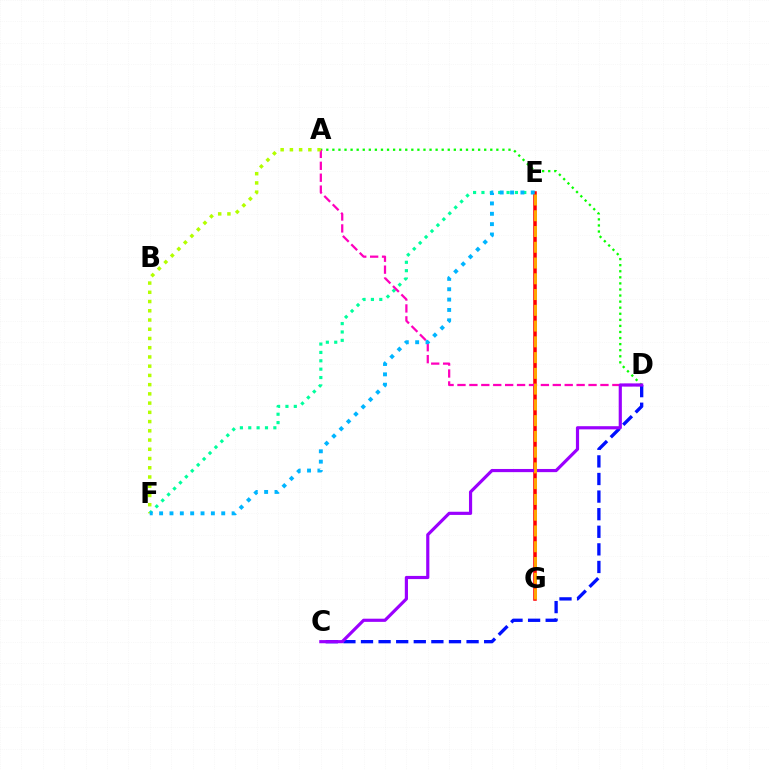{('E', 'F'): [{'color': '#00ff9d', 'line_style': 'dotted', 'thickness': 2.27}, {'color': '#00b5ff', 'line_style': 'dotted', 'thickness': 2.81}], ('E', 'G'): [{'color': '#ff0000', 'line_style': 'solid', 'thickness': 2.55}, {'color': '#ffa500', 'line_style': 'dashed', 'thickness': 2.14}], ('A', 'D'): [{'color': '#08ff00', 'line_style': 'dotted', 'thickness': 1.65}, {'color': '#ff00bd', 'line_style': 'dashed', 'thickness': 1.62}], ('C', 'D'): [{'color': '#0010ff', 'line_style': 'dashed', 'thickness': 2.39}, {'color': '#9b00ff', 'line_style': 'solid', 'thickness': 2.28}], ('A', 'F'): [{'color': '#b3ff00', 'line_style': 'dotted', 'thickness': 2.51}]}